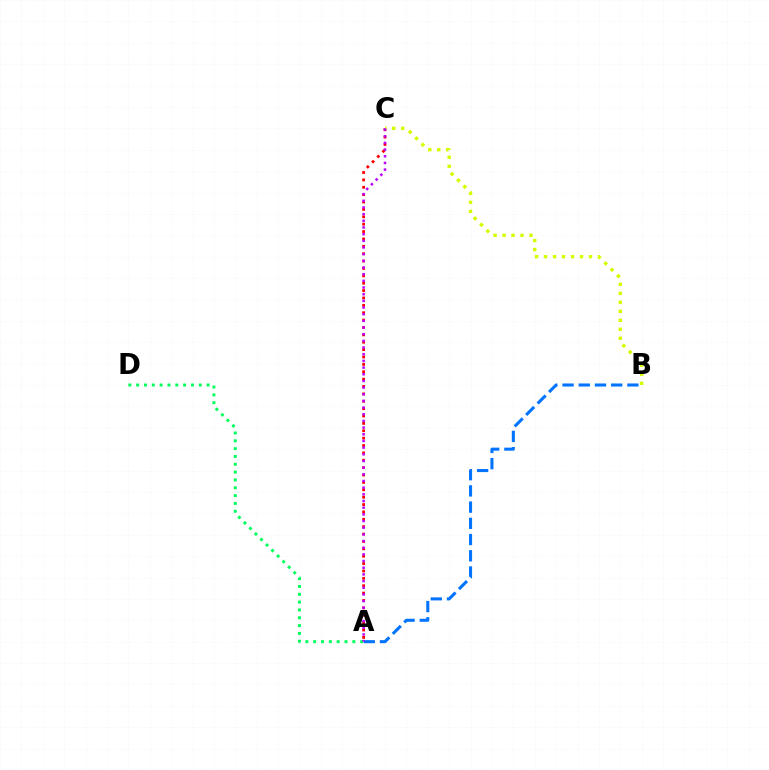{('A', 'B'): [{'color': '#0074ff', 'line_style': 'dashed', 'thickness': 2.2}], ('A', 'D'): [{'color': '#00ff5c', 'line_style': 'dotted', 'thickness': 2.13}], ('A', 'C'): [{'color': '#ff0000', 'line_style': 'dotted', 'thickness': 2.0}, {'color': '#b900ff', 'line_style': 'dotted', 'thickness': 1.81}], ('B', 'C'): [{'color': '#d1ff00', 'line_style': 'dotted', 'thickness': 2.44}]}